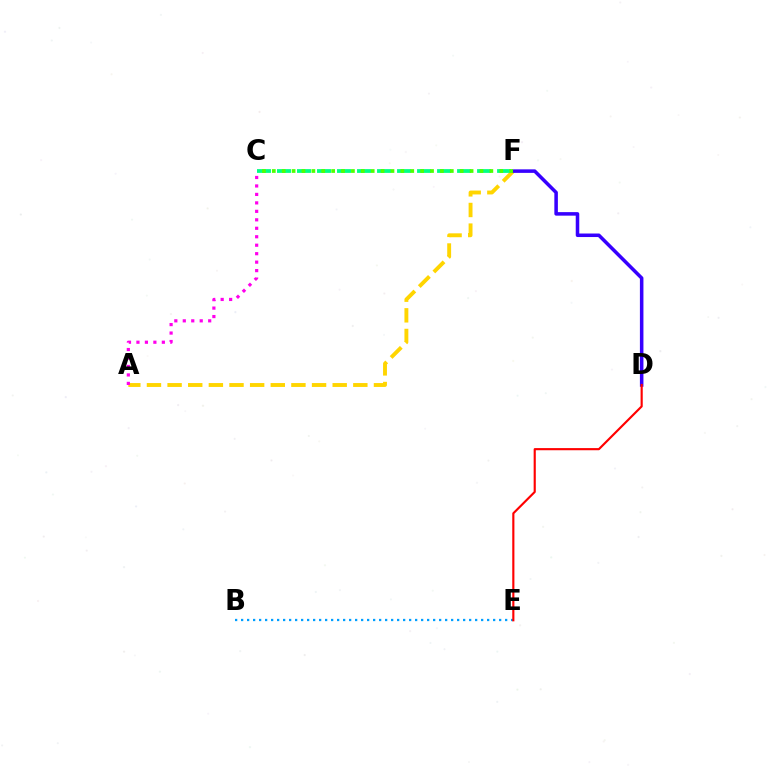{('A', 'F'): [{'color': '#ffd500', 'line_style': 'dashed', 'thickness': 2.8}], ('D', 'F'): [{'color': '#3700ff', 'line_style': 'solid', 'thickness': 2.54}], ('A', 'C'): [{'color': '#ff00ed', 'line_style': 'dotted', 'thickness': 2.3}], ('B', 'E'): [{'color': '#009eff', 'line_style': 'dotted', 'thickness': 1.63}], ('D', 'E'): [{'color': '#ff0000', 'line_style': 'solid', 'thickness': 1.54}], ('C', 'F'): [{'color': '#00ff86', 'line_style': 'dashed', 'thickness': 2.72}, {'color': '#4fff00', 'line_style': 'dotted', 'thickness': 2.69}]}